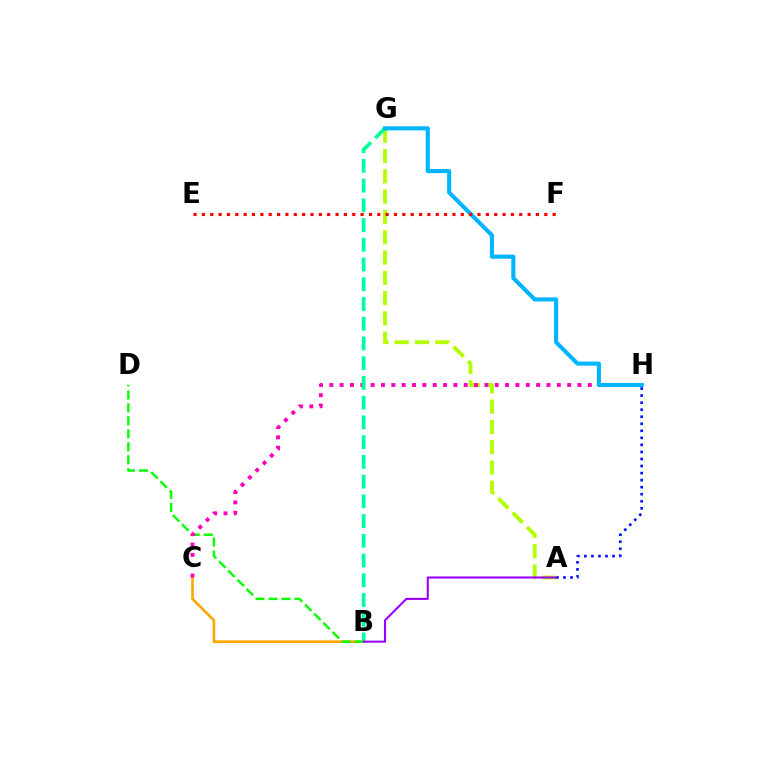{('A', 'H'): [{'color': '#0010ff', 'line_style': 'dotted', 'thickness': 1.91}], ('B', 'C'): [{'color': '#ffa500', 'line_style': 'solid', 'thickness': 1.88}], ('A', 'G'): [{'color': '#b3ff00', 'line_style': 'dashed', 'thickness': 2.76}], ('B', 'D'): [{'color': '#08ff00', 'line_style': 'dashed', 'thickness': 1.76}], ('C', 'H'): [{'color': '#ff00bd', 'line_style': 'dotted', 'thickness': 2.81}], ('B', 'G'): [{'color': '#00ff9d', 'line_style': 'dashed', 'thickness': 2.68}], ('G', 'H'): [{'color': '#00b5ff', 'line_style': 'solid', 'thickness': 2.95}], ('A', 'B'): [{'color': '#9b00ff', 'line_style': 'solid', 'thickness': 1.5}], ('E', 'F'): [{'color': '#ff0000', 'line_style': 'dotted', 'thickness': 2.27}]}